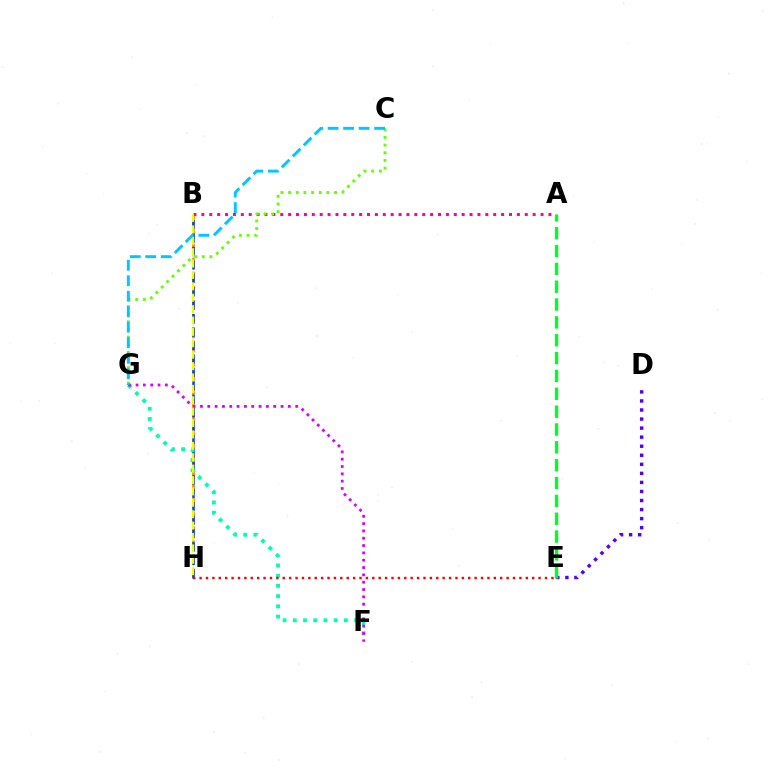{('B', 'H'): [{'color': '#ff8800', 'line_style': 'dashed', 'thickness': 1.92}, {'color': '#003fff', 'line_style': 'dashed', 'thickness': 1.82}, {'color': '#eeff00', 'line_style': 'dashed', 'thickness': 1.55}], ('A', 'B'): [{'color': '#ff00a0', 'line_style': 'dotted', 'thickness': 2.14}], ('D', 'E'): [{'color': '#4f00ff', 'line_style': 'dotted', 'thickness': 2.46}], ('C', 'G'): [{'color': '#66ff00', 'line_style': 'dotted', 'thickness': 2.08}, {'color': '#00c7ff', 'line_style': 'dashed', 'thickness': 2.11}], ('A', 'E'): [{'color': '#00ff27', 'line_style': 'dashed', 'thickness': 2.42}], ('F', 'G'): [{'color': '#00ffaf', 'line_style': 'dotted', 'thickness': 2.78}, {'color': '#d600ff', 'line_style': 'dotted', 'thickness': 1.99}], ('E', 'H'): [{'color': '#ff0000', 'line_style': 'dotted', 'thickness': 1.74}]}